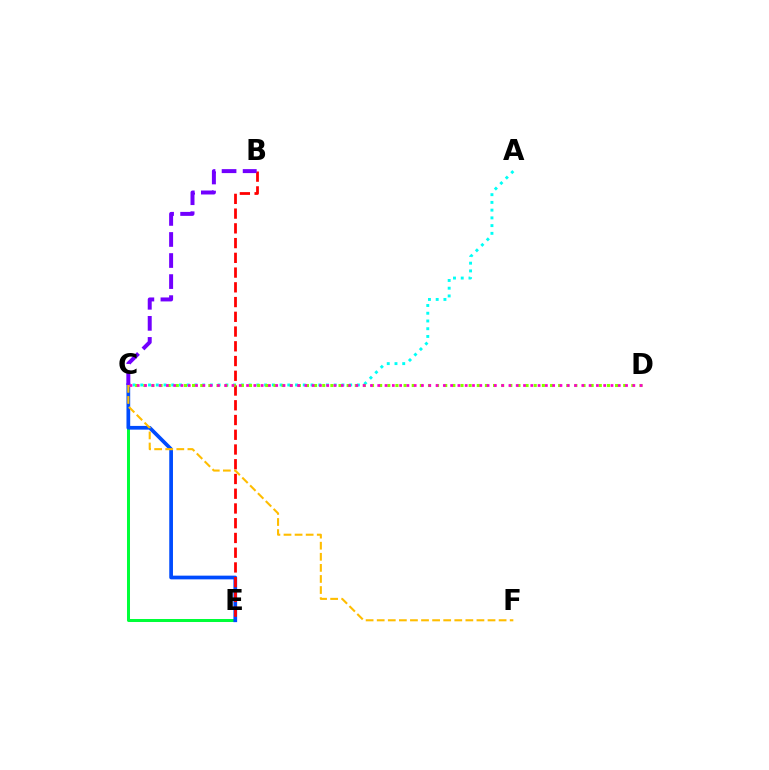{('C', 'E'): [{'color': '#00ff39', 'line_style': 'solid', 'thickness': 2.17}, {'color': '#004bff', 'line_style': 'solid', 'thickness': 2.67}], ('A', 'C'): [{'color': '#00fff6', 'line_style': 'dotted', 'thickness': 2.1}], ('B', 'E'): [{'color': '#ff0000', 'line_style': 'dashed', 'thickness': 2.0}], ('C', 'D'): [{'color': '#84ff00', 'line_style': 'dotted', 'thickness': 2.21}, {'color': '#ff00cf', 'line_style': 'dotted', 'thickness': 1.98}], ('B', 'C'): [{'color': '#7200ff', 'line_style': 'dashed', 'thickness': 2.86}], ('C', 'F'): [{'color': '#ffbd00', 'line_style': 'dashed', 'thickness': 1.51}]}